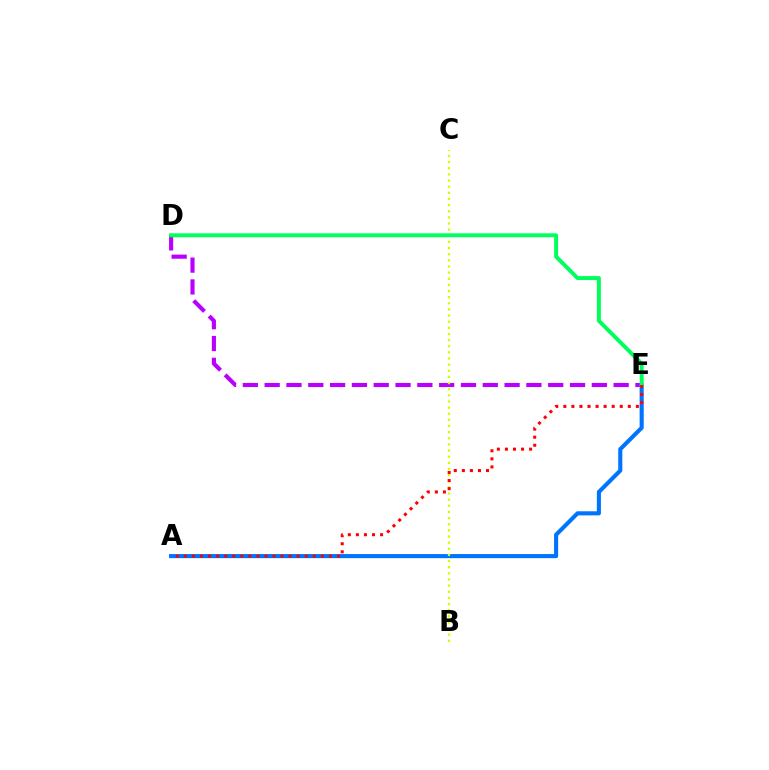{('D', 'E'): [{'color': '#b900ff', 'line_style': 'dashed', 'thickness': 2.96}, {'color': '#00ff5c', 'line_style': 'solid', 'thickness': 2.84}], ('A', 'E'): [{'color': '#0074ff', 'line_style': 'solid', 'thickness': 2.95}, {'color': '#ff0000', 'line_style': 'dotted', 'thickness': 2.19}], ('B', 'C'): [{'color': '#d1ff00', 'line_style': 'dotted', 'thickness': 1.67}]}